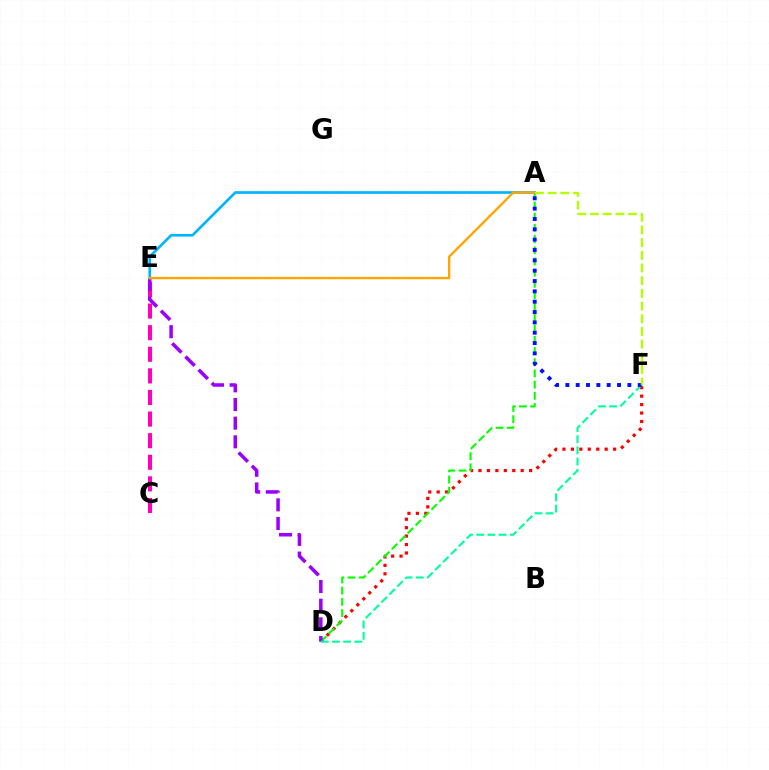{('D', 'F'): [{'color': '#ff0000', 'line_style': 'dotted', 'thickness': 2.29}, {'color': '#00ff9d', 'line_style': 'dashed', 'thickness': 1.52}], ('C', 'E'): [{'color': '#ff00bd', 'line_style': 'dashed', 'thickness': 2.93}], ('A', 'D'): [{'color': '#08ff00', 'line_style': 'dashed', 'thickness': 1.52}], ('D', 'E'): [{'color': '#9b00ff', 'line_style': 'dashed', 'thickness': 2.53}], ('A', 'E'): [{'color': '#00b5ff', 'line_style': 'solid', 'thickness': 1.91}, {'color': '#ffa500', 'line_style': 'solid', 'thickness': 1.68}], ('A', 'F'): [{'color': '#0010ff', 'line_style': 'dotted', 'thickness': 2.81}, {'color': '#b3ff00', 'line_style': 'dashed', 'thickness': 1.72}]}